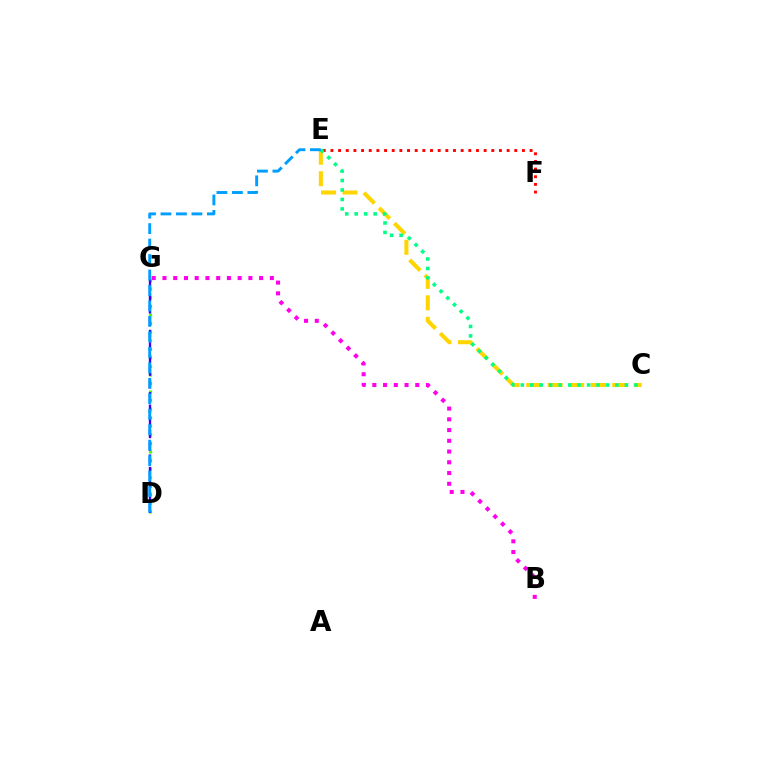{('D', 'G'): [{'color': '#4fff00', 'line_style': 'dotted', 'thickness': 2.33}, {'color': '#3700ff', 'line_style': 'dashed', 'thickness': 1.69}], ('C', 'E'): [{'color': '#ffd500', 'line_style': 'dashed', 'thickness': 2.92}, {'color': '#00ff86', 'line_style': 'dotted', 'thickness': 2.57}], ('B', 'G'): [{'color': '#ff00ed', 'line_style': 'dotted', 'thickness': 2.92}], ('E', 'F'): [{'color': '#ff0000', 'line_style': 'dotted', 'thickness': 2.08}], ('D', 'E'): [{'color': '#009eff', 'line_style': 'dashed', 'thickness': 2.1}]}